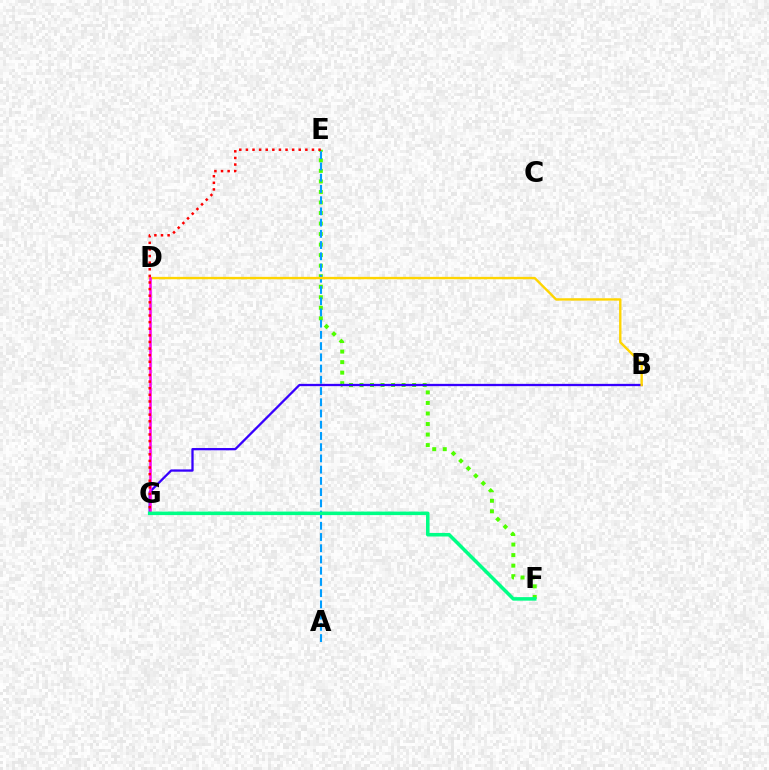{('E', 'F'): [{'color': '#4fff00', 'line_style': 'dotted', 'thickness': 2.86}], ('B', 'G'): [{'color': '#3700ff', 'line_style': 'solid', 'thickness': 1.65}], ('A', 'E'): [{'color': '#009eff', 'line_style': 'dashed', 'thickness': 1.53}], ('B', 'D'): [{'color': '#ffd500', 'line_style': 'solid', 'thickness': 1.71}], ('D', 'G'): [{'color': '#ff00ed', 'line_style': 'solid', 'thickness': 1.84}], ('E', 'G'): [{'color': '#ff0000', 'line_style': 'dotted', 'thickness': 1.8}], ('F', 'G'): [{'color': '#00ff86', 'line_style': 'solid', 'thickness': 2.55}]}